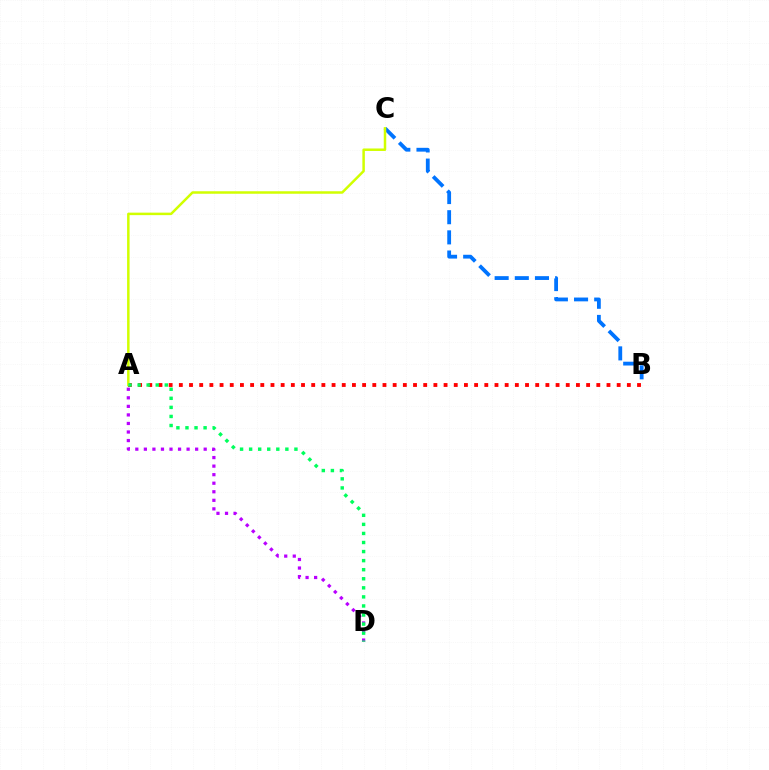{('B', 'C'): [{'color': '#0074ff', 'line_style': 'dashed', 'thickness': 2.74}], ('A', 'B'): [{'color': '#ff0000', 'line_style': 'dotted', 'thickness': 2.77}], ('A', 'D'): [{'color': '#b900ff', 'line_style': 'dotted', 'thickness': 2.32}, {'color': '#00ff5c', 'line_style': 'dotted', 'thickness': 2.46}], ('A', 'C'): [{'color': '#d1ff00', 'line_style': 'solid', 'thickness': 1.8}]}